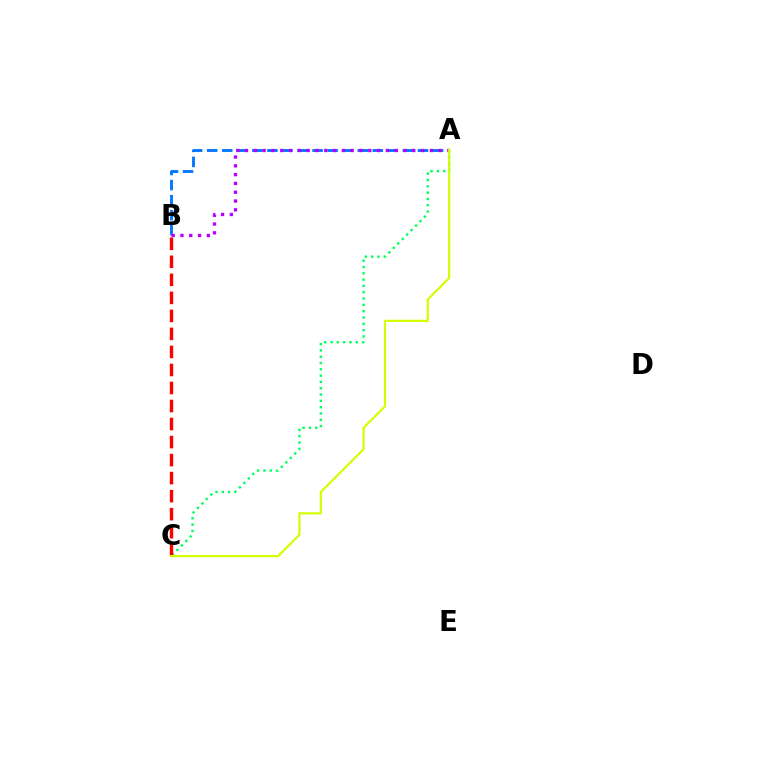{('A', 'C'): [{'color': '#00ff5c', 'line_style': 'dotted', 'thickness': 1.71}, {'color': '#d1ff00', 'line_style': 'solid', 'thickness': 1.57}], ('A', 'B'): [{'color': '#0074ff', 'line_style': 'dashed', 'thickness': 2.05}, {'color': '#b900ff', 'line_style': 'dotted', 'thickness': 2.39}], ('B', 'C'): [{'color': '#ff0000', 'line_style': 'dashed', 'thickness': 2.45}]}